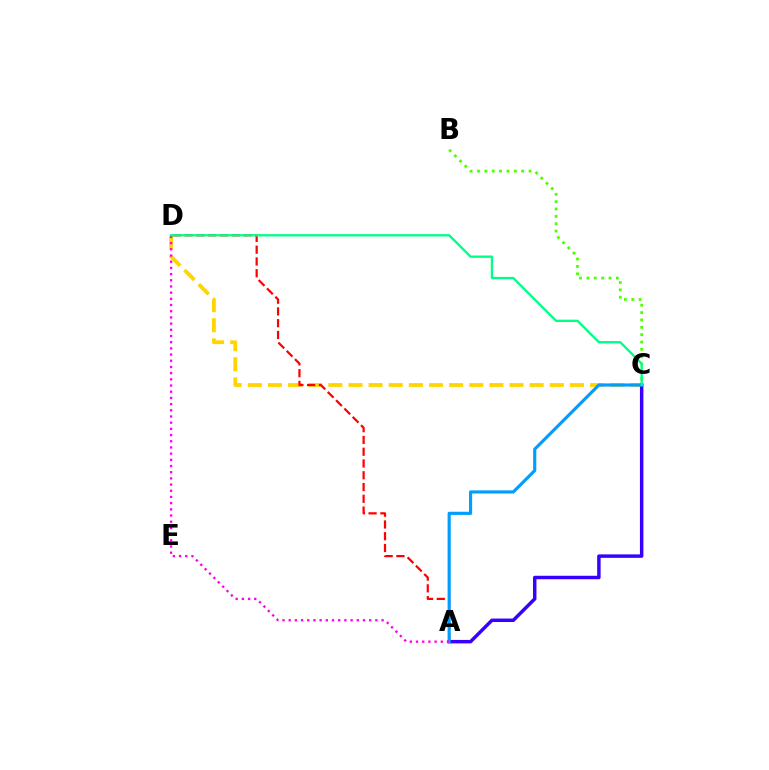{('C', 'D'): [{'color': '#ffd500', 'line_style': 'dashed', 'thickness': 2.74}, {'color': '#00ff86', 'line_style': 'solid', 'thickness': 1.68}], ('B', 'C'): [{'color': '#4fff00', 'line_style': 'dotted', 'thickness': 2.0}], ('A', 'C'): [{'color': '#3700ff', 'line_style': 'solid', 'thickness': 2.5}, {'color': '#009eff', 'line_style': 'solid', 'thickness': 2.27}], ('A', 'D'): [{'color': '#ff0000', 'line_style': 'dashed', 'thickness': 1.6}, {'color': '#ff00ed', 'line_style': 'dotted', 'thickness': 1.68}]}